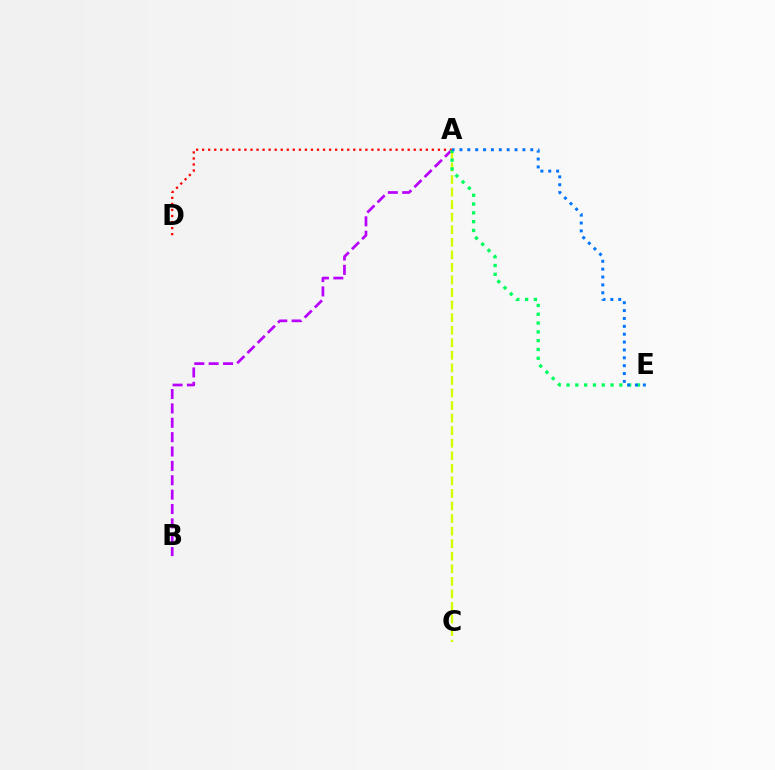{('A', 'B'): [{'color': '#b900ff', 'line_style': 'dashed', 'thickness': 1.95}], ('A', 'D'): [{'color': '#ff0000', 'line_style': 'dotted', 'thickness': 1.64}], ('A', 'C'): [{'color': '#d1ff00', 'line_style': 'dashed', 'thickness': 1.71}], ('A', 'E'): [{'color': '#00ff5c', 'line_style': 'dotted', 'thickness': 2.39}, {'color': '#0074ff', 'line_style': 'dotted', 'thickness': 2.14}]}